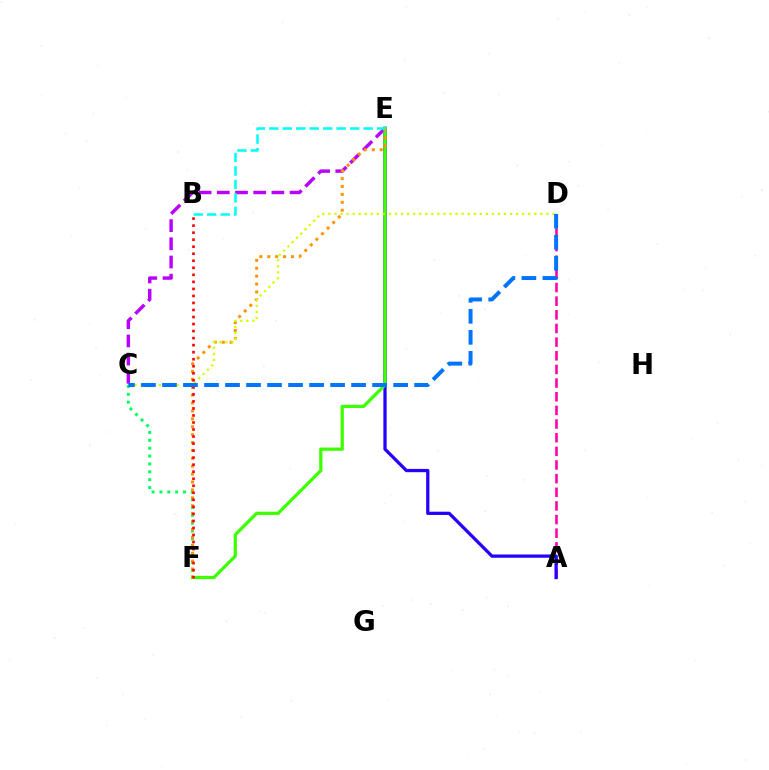{('C', 'F'): [{'color': '#00ff5c', 'line_style': 'dotted', 'thickness': 2.13}], ('C', 'E'): [{'color': '#b900ff', 'line_style': 'dashed', 'thickness': 2.47}], ('A', 'D'): [{'color': '#ff00ac', 'line_style': 'dashed', 'thickness': 1.85}], ('A', 'E'): [{'color': '#2500ff', 'line_style': 'solid', 'thickness': 2.35}], ('E', 'F'): [{'color': '#3dff00', 'line_style': 'solid', 'thickness': 2.34}, {'color': '#ff9400', 'line_style': 'dotted', 'thickness': 2.15}], ('C', 'D'): [{'color': '#d1ff00', 'line_style': 'dotted', 'thickness': 1.65}, {'color': '#0074ff', 'line_style': 'dashed', 'thickness': 2.85}], ('B', 'F'): [{'color': '#ff0000', 'line_style': 'dotted', 'thickness': 1.91}], ('B', 'E'): [{'color': '#00fff6', 'line_style': 'dashed', 'thickness': 1.83}]}